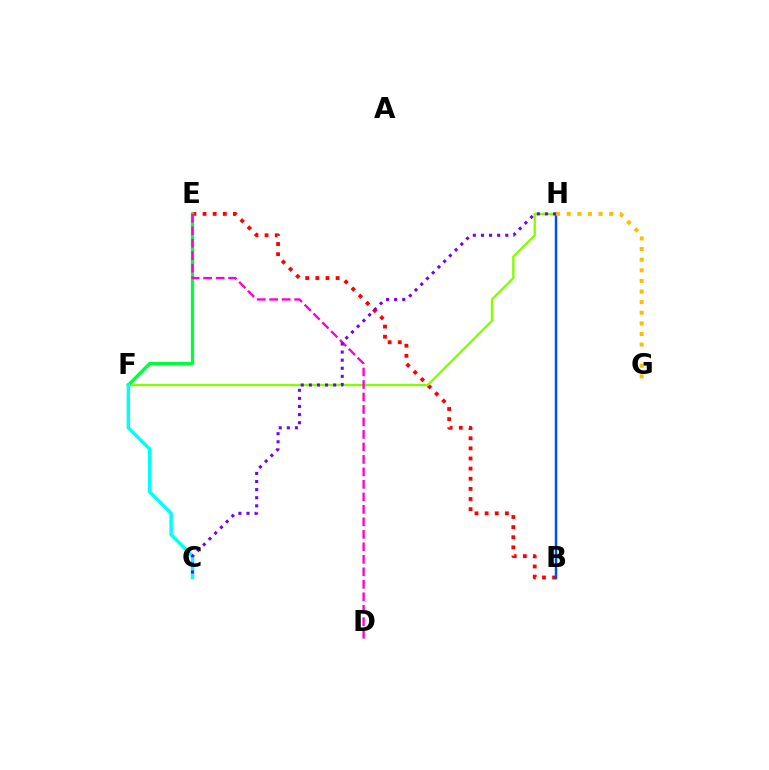{('B', 'E'): [{'color': '#ff0000', 'line_style': 'dotted', 'thickness': 2.75}], ('B', 'H'): [{'color': '#004bff', 'line_style': 'solid', 'thickness': 1.77}], ('F', 'H'): [{'color': '#84ff00', 'line_style': 'solid', 'thickness': 1.7}], ('G', 'H'): [{'color': '#ffbd00', 'line_style': 'dotted', 'thickness': 2.88}], ('E', 'F'): [{'color': '#00ff39', 'line_style': 'solid', 'thickness': 2.36}], ('C', 'F'): [{'color': '#00fff6', 'line_style': 'solid', 'thickness': 2.48}], ('D', 'E'): [{'color': '#ff00cf', 'line_style': 'dashed', 'thickness': 1.7}], ('C', 'H'): [{'color': '#7200ff', 'line_style': 'dotted', 'thickness': 2.2}]}